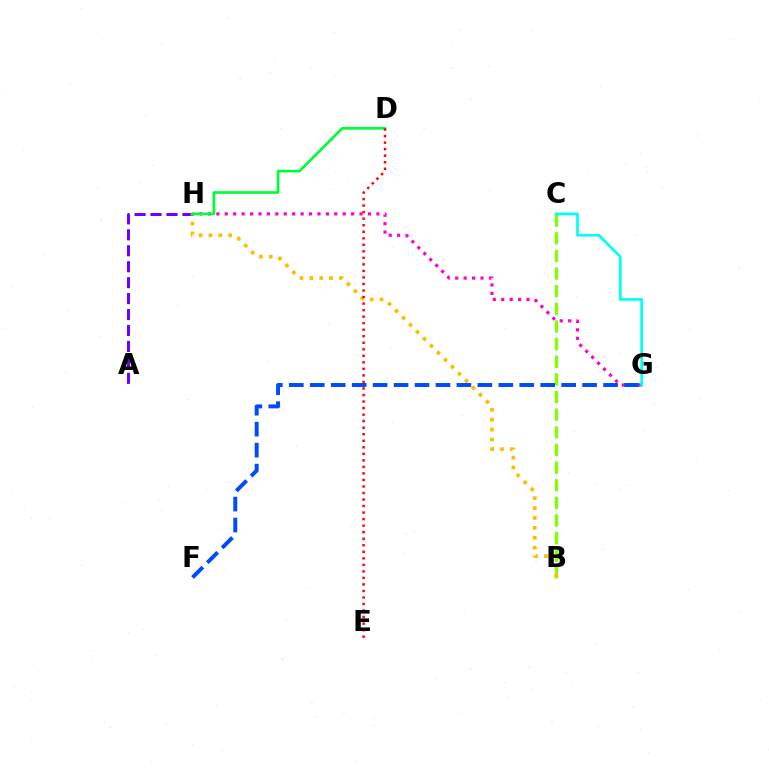{('A', 'H'): [{'color': '#7200ff', 'line_style': 'dashed', 'thickness': 2.17}], ('B', 'C'): [{'color': '#84ff00', 'line_style': 'dashed', 'thickness': 2.4}], ('G', 'H'): [{'color': '#ff00cf', 'line_style': 'dotted', 'thickness': 2.29}], ('C', 'G'): [{'color': '#00fff6', 'line_style': 'solid', 'thickness': 1.94}], ('B', 'H'): [{'color': '#ffbd00', 'line_style': 'dotted', 'thickness': 2.69}], ('F', 'G'): [{'color': '#004bff', 'line_style': 'dashed', 'thickness': 2.85}], ('D', 'H'): [{'color': '#00ff39', 'line_style': 'solid', 'thickness': 1.94}], ('D', 'E'): [{'color': '#ff0000', 'line_style': 'dotted', 'thickness': 1.77}]}